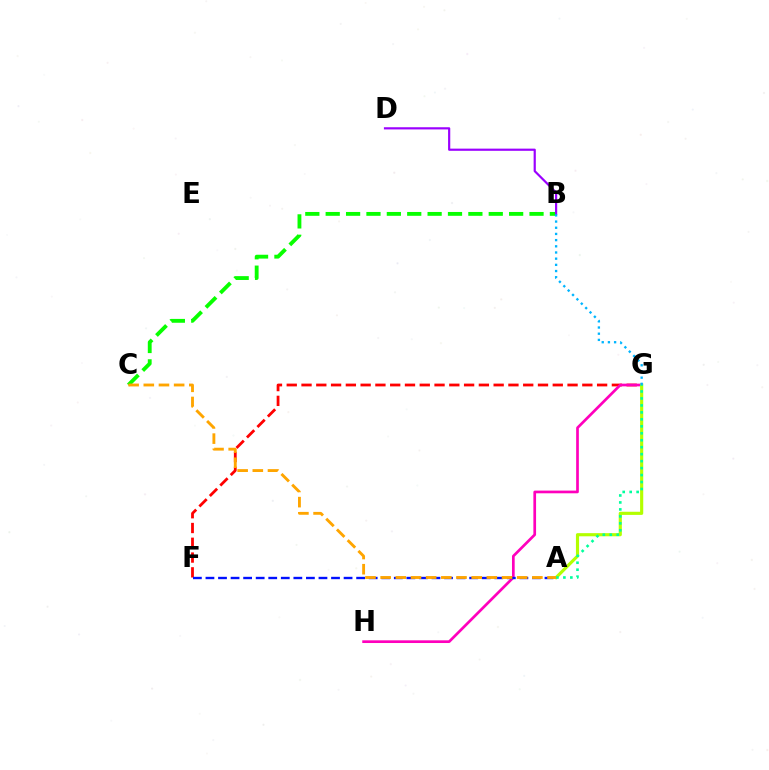{('B', 'C'): [{'color': '#08ff00', 'line_style': 'dashed', 'thickness': 2.77}], ('F', 'G'): [{'color': '#ff0000', 'line_style': 'dashed', 'thickness': 2.01}], ('G', 'H'): [{'color': '#ff00bd', 'line_style': 'solid', 'thickness': 1.94}], ('A', 'F'): [{'color': '#0010ff', 'line_style': 'dashed', 'thickness': 1.71}], ('B', 'D'): [{'color': '#9b00ff', 'line_style': 'solid', 'thickness': 1.57}], ('A', 'G'): [{'color': '#b3ff00', 'line_style': 'solid', 'thickness': 2.26}, {'color': '#00ff9d', 'line_style': 'dotted', 'thickness': 1.89}], ('B', 'G'): [{'color': '#00b5ff', 'line_style': 'dotted', 'thickness': 1.68}], ('A', 'C'): [{'color': '#ffa500', 'line_style': 'dashed', 'thickness': 2.06}]}